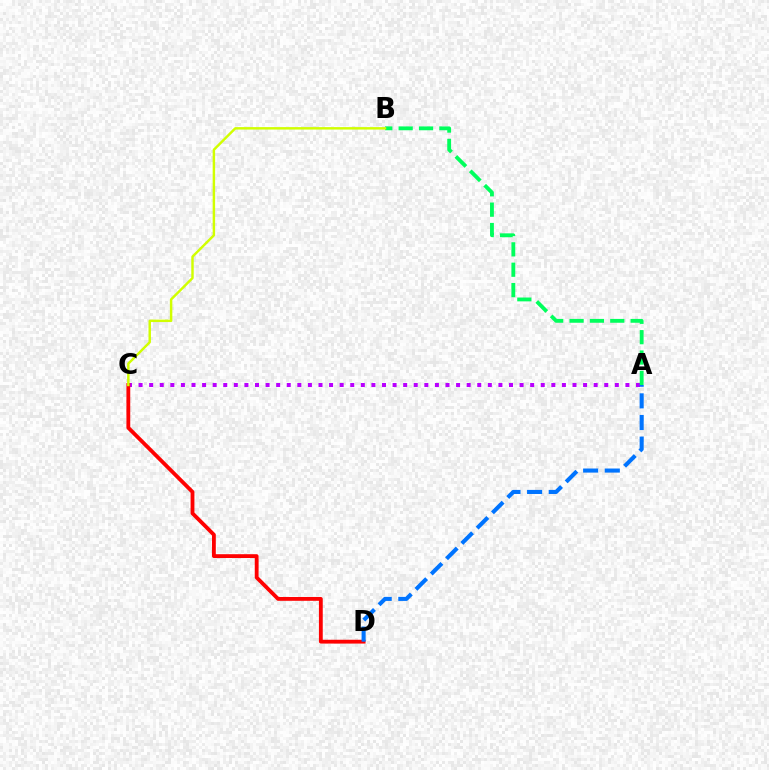{('A', 'C'): [{'color': '#b900ff', 'line_style': 'dotted', 'thickness': 2.88}], ('A', 'B'): [{'color': '#00ff5c', 'line_style': 'dashed', 'thickness': 2.77}], ('C', 'D'): [{'color': '#ff0000', 'line_style': 'solid', 'thickness': 2.75}], ('A', 'D'): [{'color': '#0074ff', 'line_style': 'dashed', 'thickness': 2.94}], ('B', 'C'): [{'color': '#d1ff00', 'line_style': 'solid', 'thickness': 1.76}]}